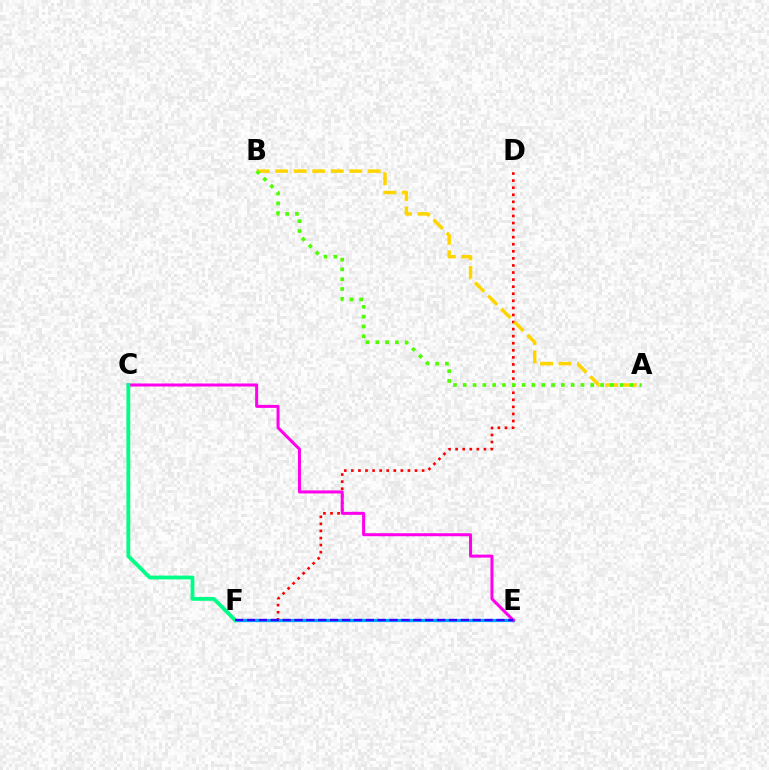{('D', 'F'): [{'color': '#ff0000', 'line_style': 'dotted', 'thickness': 1.92}], ('E', 'F'): [{'color': '#009eff', 'line_style': 'solid', 'thickness': 2.33}, {'color': '#3700ff', 'line_style': 'dashed', 'thickness': 1.61}], ('C', 'E'): [{'color': '#ff00ed', 'line_style': 'solid', 'thickness': 2.17}], ('A', 'B'): [{'color': '#ffd500', 'line_style': 'dashed', 'thickness': 2.51}, {'color': '#4fff00', 'line_style': 'dotted', 'thickness': 2.66}], ('C', 'F'): [{'color': '#00ff86', 'line_style': 'solid', 'thickness': 2.74}]}